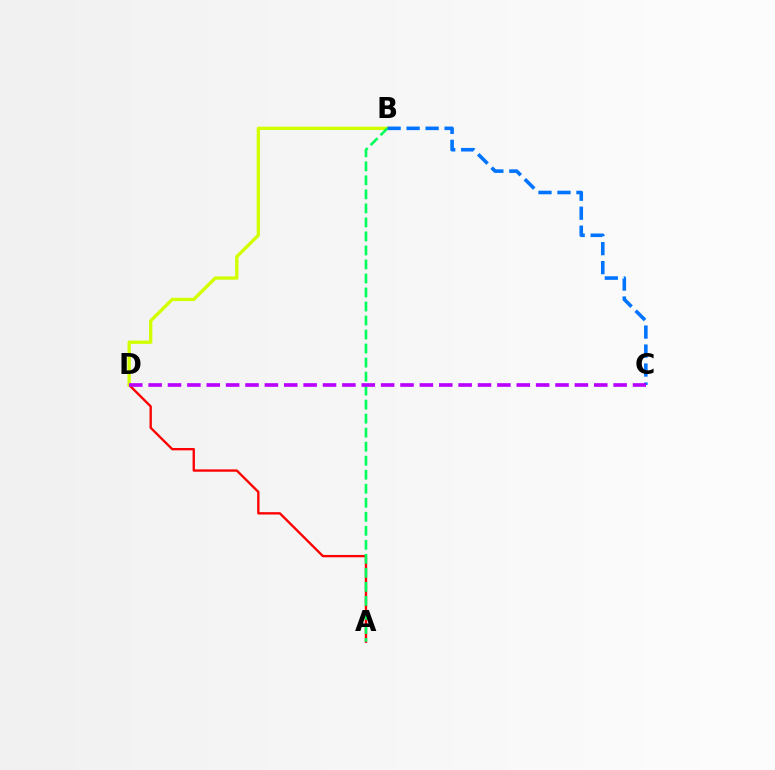{('A', 'D'): [{'color': '#ff0000', 'line_style': 'solid', 'thickness': 1.69}], ('B', 'D'): [{'color': '#d1ff00', 'line_style': 'solid', 'thickness': 2.39}], ('A', 'B'): [{'color': '#00ff5c', 'line_style': 'dashed', 'thickness': 1.9}], ('B', 'C'): [{'color': '#0074ff', 'line_style': 'dashed', 'thickness': 2.58}], ('C', 'D'): [{'color': '#b900ff', 'line_style': 'dashed', 'thickness': 2.63}]}